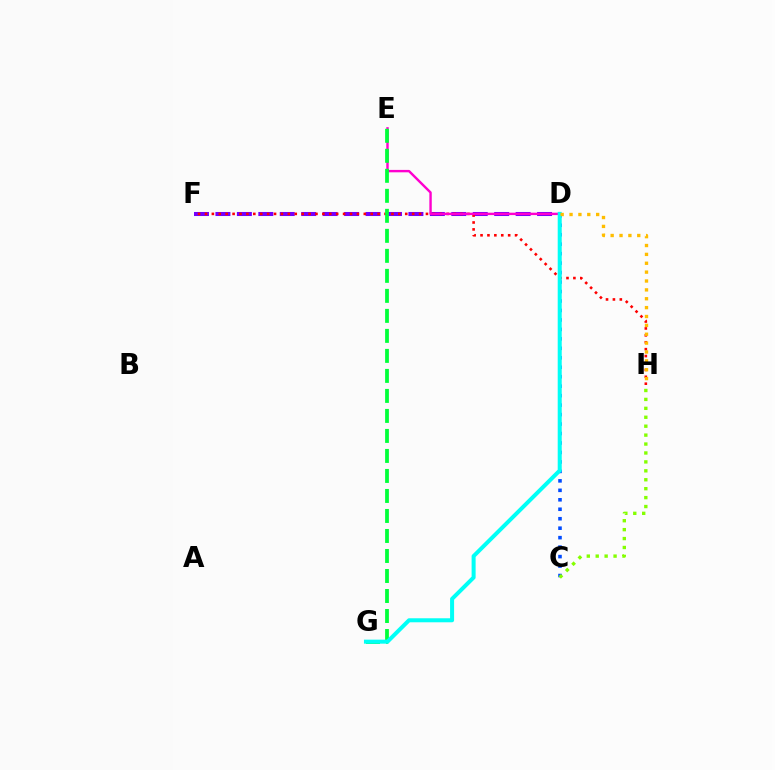{('D', 'F'): [{'color': '#7200ff', 'line_style': 'dashed', 'thickness': 2.91}], ('C', 'D'): [{'color': '#004bff', 'line_style': 'dotted', 'thickness': 2.57}], ('F', 'H'): [{'color': '#ff0000', 'line_style': 'dotted', 'thickness': 1.88}], ('D', 'E'): [{'color': '#ff00cf', 'line_style': 'solid', 'thickness': 1.74}], ('E', 'G'): [{'color': '#00ff39', 'line_style': 'dashed', 'thickness': 2.72}], ('D', 'G'): [{'color': '#00fff6', 'line_style': 'solid', 'thickness': 2.89}], ('D', 'H'): [{'color': '#ffbd00', 'line_style': 'dotted', 'thickness': 2.41}], ('C', 'H'): [{'color': '#84ff00', 'line_style': 'dotted', 'thickness': 2.43}]}